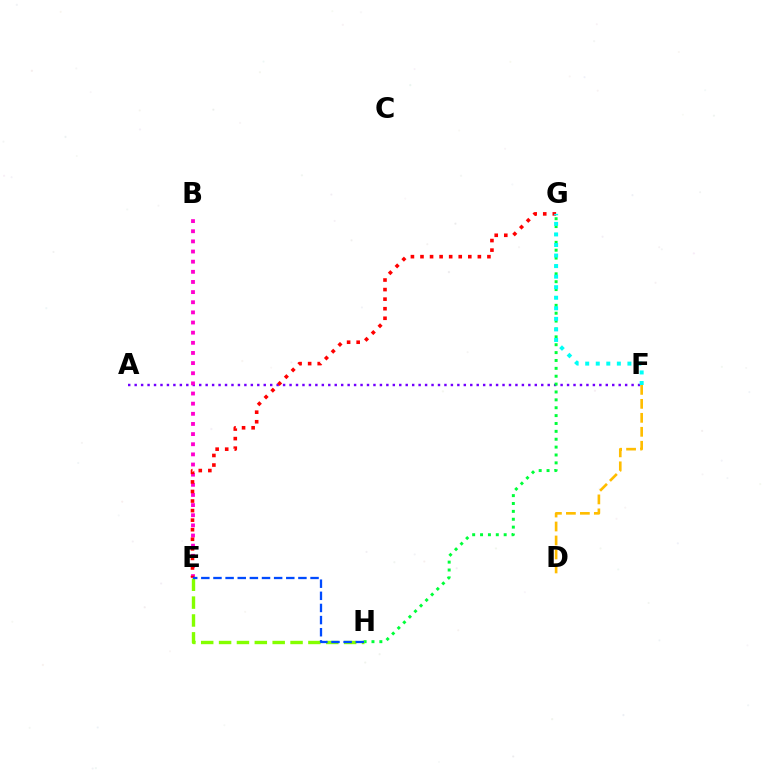{('A', 'F'): [{'color': '#7200ff', 'line_style': 'dotted', 'thickness': 1.75}], ('B', 'E'): [{'color': '#ff00cf', 'line_style': 'dotted', 'thickness': 2.76}], ('G', 'H'): [{'color': '#00ff39', 'line_style': 'dotted', 'thickness': 2.14}], ('D', 'F'): [{'color': '#ffbd00', 'line_style': 'dashed', 'thickness': 1.9}], ('E', 'G'): [{'color': '#ff0000', 'line_style': 'dotted', 'thickness': 2.6}], ('E', 'H'): [{'color': '#84ff00', 'line_style': 'dashed', 'thickness': 2.43}, {'color': '#004bff', 'line_style': 'dashed', 'thickness': 1.65}], ('F', 'G'): [{'color': '#00fff6', 'line_style': 'dotted', 'thickness': 2.87}]}